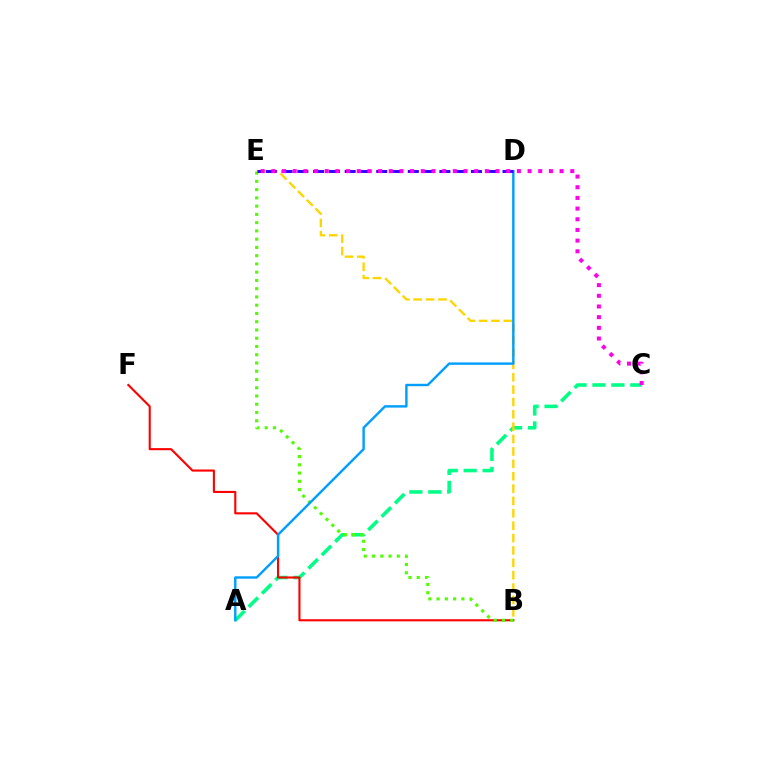{('A', 'C'): [{'color': '#00ff86', 'line_style': 'dashed', 'thickness': 2.57}], ('B', 'E'): [{'color': '#ffd500', 'line_style': 'dashed', 'thickness': 1.68}, {'color': '#4fff00', 'line_style': 'dotted', 'thickness': 2.24}], ('B', 'F'): [{'color': '#ff0000', 'line_style': 'solid', 'thickness': 1.52}], ('A', 'D'): [{'color': '#009eff', 'line_style': 'solid', 'thickness': 1.73}], ('D', 'E'): [{'color': '#3700ff', 'line_style': 'dashed', 'thickness': 2.14}], ('C', 'E'): [{'color': '#ff00ed', 'line_style': 'dotted', 'thickness': 2.9}]}